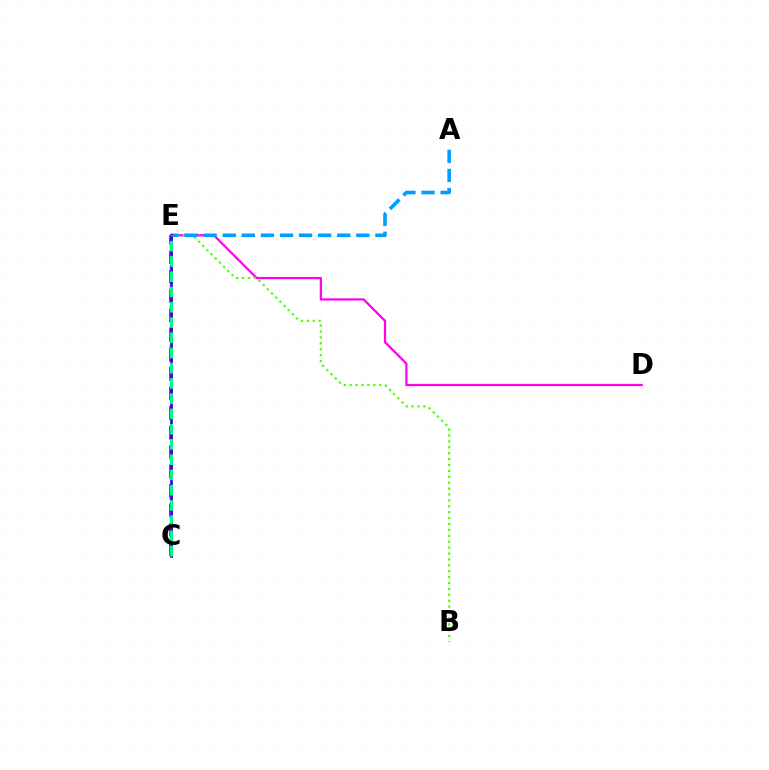{('C', 'E'): [{'color': '#ffd500', 'line_style': 'dotted', 'thickness': 2.73}, {'color': '#ff0000', 'line_style': 'dashed', 'thickness': 2.64}, {'color': '#3700ff', 'line_style': 'solid', 'thickness': 1.96}, {'color': '#00ff86', 'line_style': 'dashed', 'thickness': 2.07}], ('D', 'E'): [{'color': '#ff00ed', 'line_style': 'solid', 'thickness': 1.61}], ('B', 'E'): [{'color': '#4fff00', 'line_style': 'dotted', 'thickness': 1.6}], ('A', 'E'): [{'color': '#009eff', 'line_style': 'dashed', 'thickness': 2.59}]}